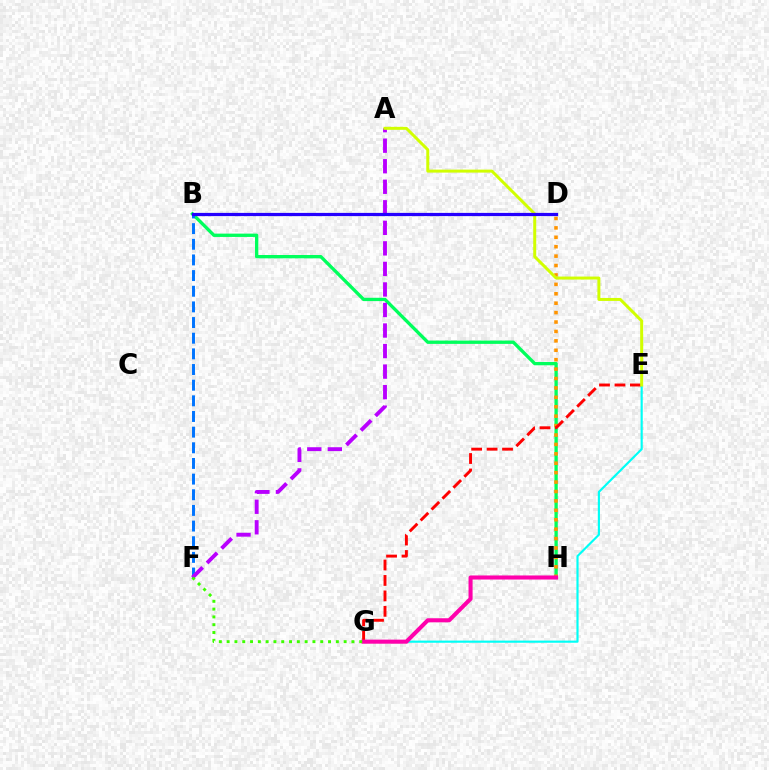{('B', 'H'): [{'color': '#00ff5c', 'line_style': 'solid', 'thickness': 2.39}], ('E', 'G'): [{'color': '#00fff6', 'line_style': 'solid', 'thickness': 1.55}, {'color': '#ff0000', 'line_style': 'dashed', 'thickness': 2.1}], ('B', 'F'): [{'color': '#0074ff', 'line_style': 'dashed', 'thickness': 2.13}], ('D', 'H'): [{'color': '#ff9400', 'line_style': 'dotted', 'thickness': 2.56}], ('A', 'F'): [{'color': '#b900ff', 'line_style': 'dashed', 'thickness': 2.79}], ('A', 'E'): [{'color': '#d1ff00', 'line_style': 'solid', 'thickness': 2.15}], ('B', 'D'): [{'color': '#2500ff', 'line_style': 'solid', 'thickness': 2.31}], ('G', 'H'): [{'color': '#ff00ac', 'line_style': 'solid', 'thickness': 2.93}], ('F', 'G'): [{'color': '#3dff00', 'line_style': 'dotted', 'thickness': 2.12}]}